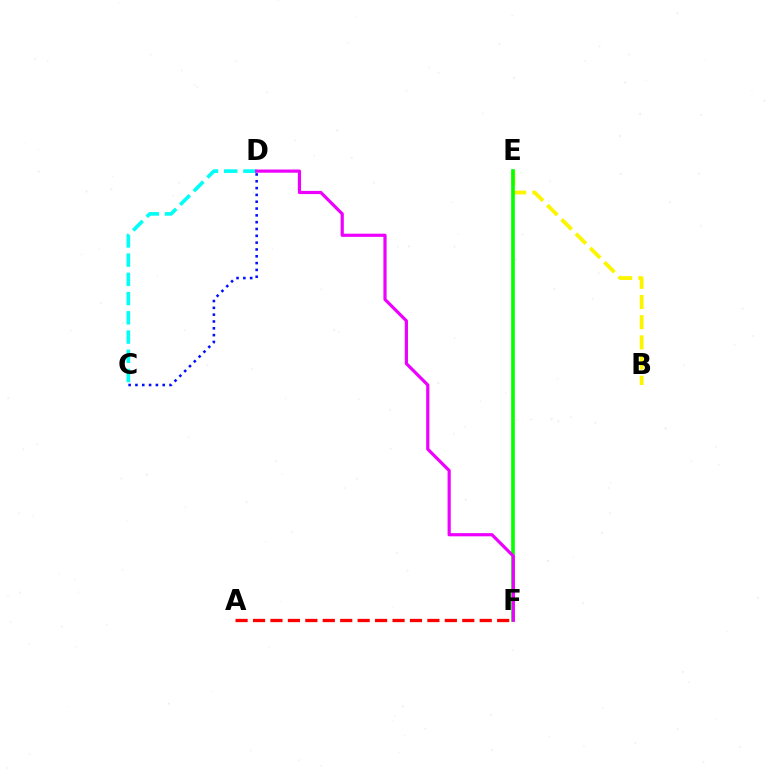{('C', 'D'): [{'color': '#00fff6', 'line_style': 'dashed', 'thickness': 2.61}, {'color': '#0010ff', 'line_style': 'dotted', 'thickness': 1.85}], ('B', 'E'): [{'color': '#fcf500', 'line_style': 'dashed', 'thickness': 2.74}], ('E', 'F'): [{'color': '#08ff00', 'line_style': 'solid', 'thickness': 2.64}], ('A', 'F'): [{'color': '#ff0000', 'line_style': 'dashed', 'thickness': 2.37}], ('D', 'F'): [{'color': '#ee00ff', 'line_style': 'solid', 'thickness': 2.29}]}